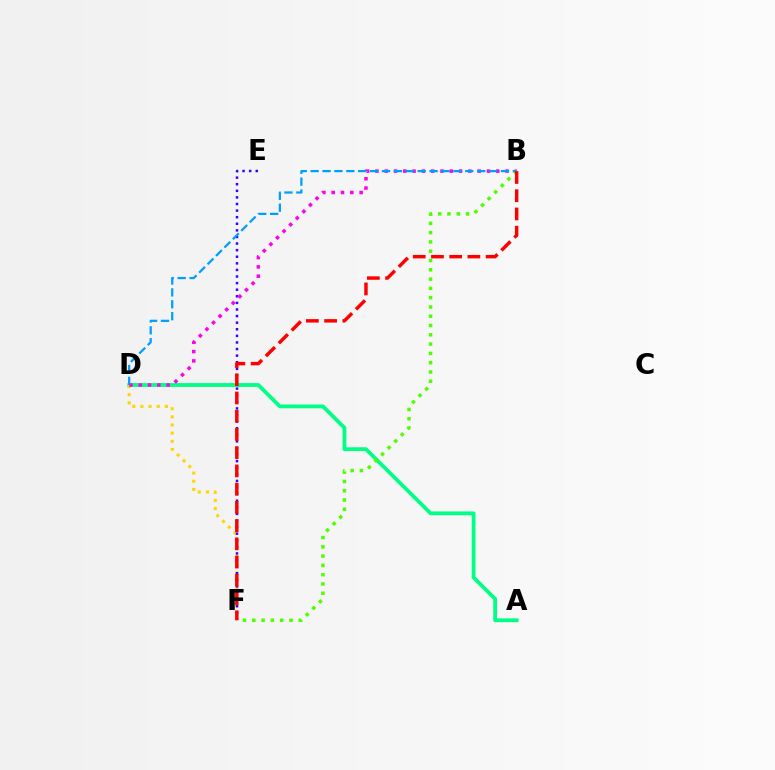{('A', 'D'): [{'color': '#00ff86', 'line_style': 'solid', 'thickness': 2.73}], ('D', 'F'): [{'color': '#ffd500', 'line_style': 'dotted', 'thickness': 2.21}], ('E', 'F'): [{'color': '#3700ff', 'line_style': 'dotted', 'thickness': 1.79}], ('B', 'D'): [{'color': '#ff00ed', 'line_style': 'dotted', 'thickness': 2.53}, {'color': '#009eff', 'line_style': 'dashed', 'thickness': 1.62}], ('B', 'F'): [{'color': '#4fff00', 'line_style': 'dotted', 'thickness': 2.52}, {'color': '#ff0000', 'line_style': 'dashed', 'thickness': 2.48}]}